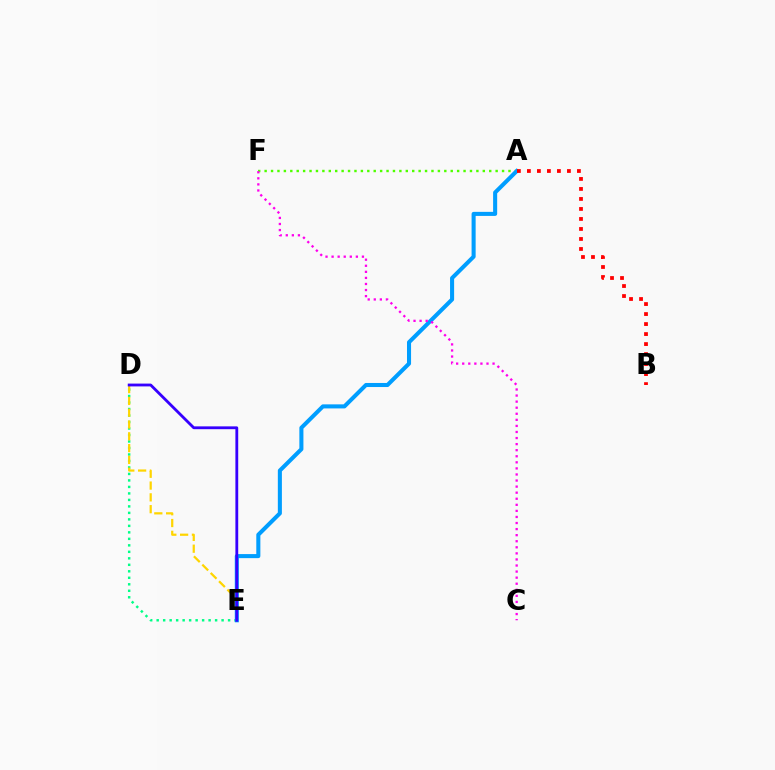{('A', 'F'): [{'color': '#4fff00', 'line_style': 'dotted', 'thickness': 1.74}], ('D', 'E'): [{'color': '#00ff86', 'line_style': 'dotted', 'thickness': 1.76}, {'color': '#ffd500', 'line_style': 'dashed', 'thickness': 1.6}, {'color': '#3700ff', 'line_style': 'solid', 'thickness': 2.03}], ('A', 'E'): [{'color': '#009eff', 'line_style': 'solid', 'thickness': 2.92}], ('A', 'B'): [{'color': '#ff0000', 'line_style': 'dotted', 'thickness': 2.72}], ('C', 'F'): [{'color': '#ff00ed', 'line_style': 'dotted', 'thickness': 1.65}]}